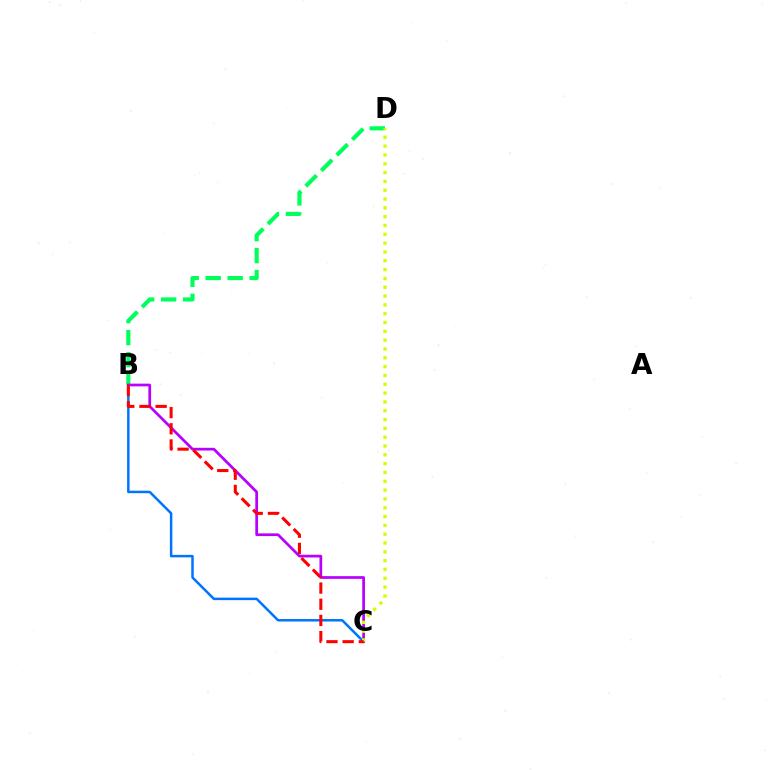{('B', 'C'): [{'color': '#0074ff', 'line_style': 'solid', 'thickness': 1.79}, {'color': '#b900ff', 'line_style': 'solid', 'thickness': 1.96}, {'color': '#ff0000', 'line_style': 'dashed', 'thickness': 2.2}], ('B', 'D'): [{'color': '#00ff5c', 'line_style': 'dashed', 'thickness': 2.99}], ('C', 'D'): [{'color': '#d1ff00', 'line_style': 'dotted', 'thickness': 2.4}]}